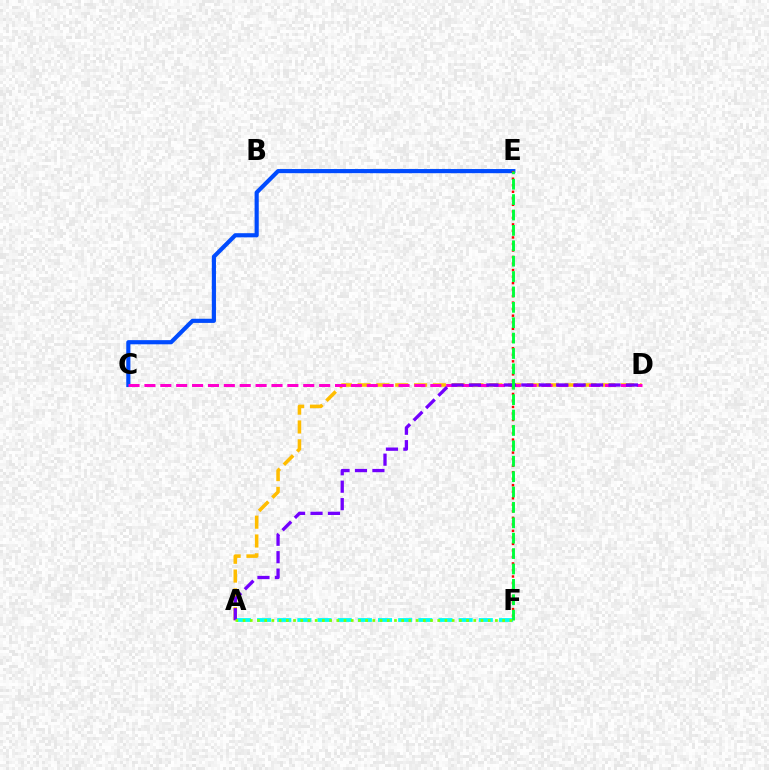{('C', 'E'): [{'color': '#004bff', 'line_style': 'solid', 'thickness': 2.99}], ('A', 'F'): [{'color': '#00fff6', 'line_style': 'dashed', 'thickness': 2.74}, {'color': '#84ff00', 'line_style': 'dotted', 'thickness': 1.96}], ('A', 'D'): [{'color': '#ffbd00', 'line_style': 'dashed', 'thickness': 2.56}, {'color': '#7200ff', 'line_style': 'dashed', 'thickness': 2.37}], ('C', 'D'): [{'color': '#ff00cf', 'line_style': 'dashed', 'thickness': 2.16}], ('E', 'F'): [{'color': '#ff0000', 'line_style': 'dotted', 'thickness': 1.77}, {'color': '#00ff39', 'line_style': 'dashed', 'thickness': 2.09}]}